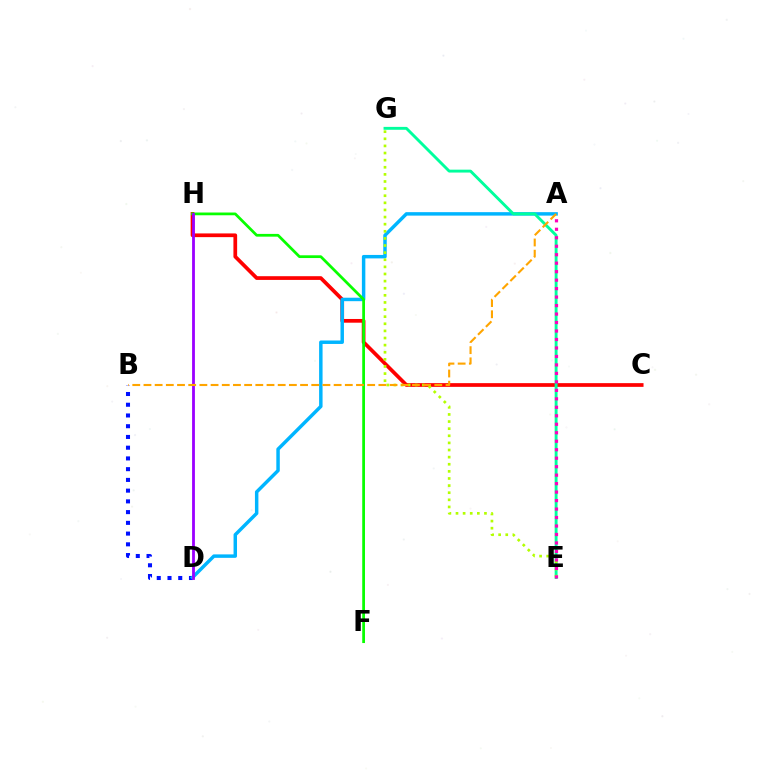{('B', 'D'): [{'color': '#0010ff', 'line_style': 'dotted', 'thickness': 2.92}], ('C', 'H'): [{'color': '#ff0000', 'line_style': 'solid', 'thickness': 2.67}], ('A', 'D'): [{'color': '#00b5ff', 'line_style': 'solid', 'thickness': 2.49}], ('E', 'G'): [{'color': '#00ff9d', 'line_style': 'solid', 'thickness': 2.09}, {'color': '#b3ff00', 'line_style': 'dotted', 'thickness': 1.93}], ('F', 'H'): [{'color': '#08ff00', 'line_style': 'solid', 'thickness': 1.98}], ('A', 'E'): [{'color': '#ff00bd', 'line_style': 'dotted', 'thickness': 2.3}], ('D', 'H'): [{'color': '#9b00ff', 'line_style': 'solid', 'thickness': 2.02}], ('A', 'B'): [{'color': '#ffa500', 'line_style': 'dashed', 'thickness': 1.52}]}